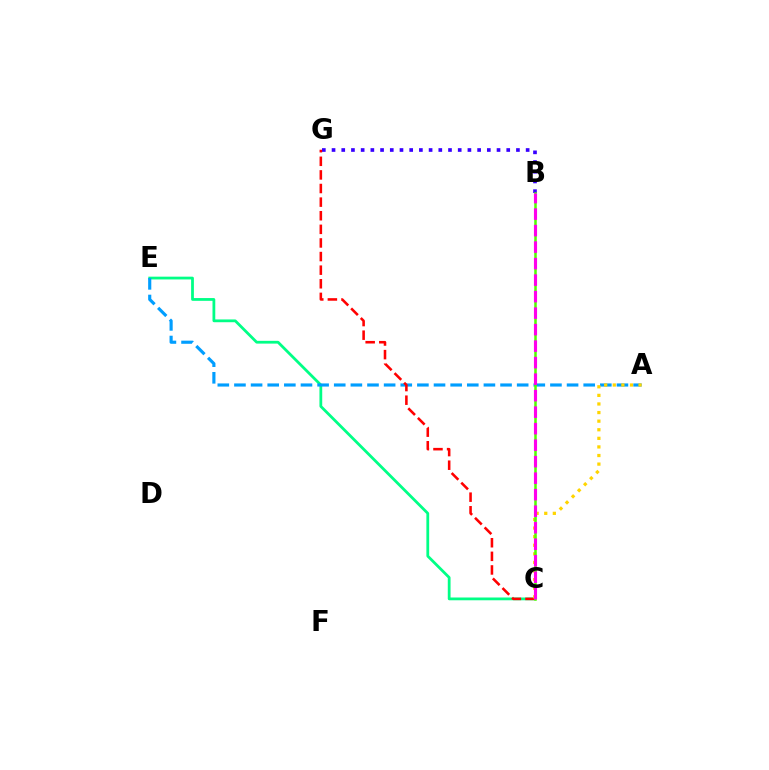{('C', 'E'): [{'color': '#00ff86', 'line_style': 'solid', 'thickness': 2.0}], ('A', 'E'): [{'color': '#009eff', 'line_style': 'dashed', 'thickness': 2.26}], ('B', 'G'): [{'color': '#3700ff', 'line_style': 'dotted', 'thickness': 2.64}], ('C', 'G'): [{'color': '#ff0000', 'line_style': 'dashed', 'thickness': 1.85}], ('A', 'C'): [{'color': '#ffd500', 'line_style': 'dotted', 'thickness': 2.33}], ('B', 'C'): [{'color': '#4fff00', 'line_style': 'solid', 'thickness': 1.82}, {'color': '#ff00ed', 'line_style': 'dashed', 'thickness': 2.24}]}